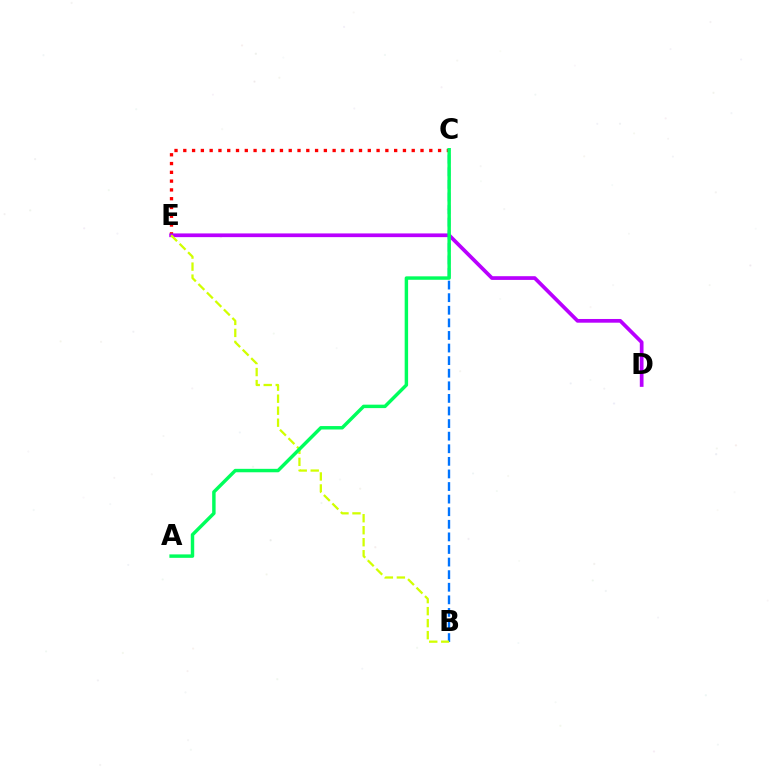{('C', 'E'): [{'color': '#ff0000', 'line_style': 'dotted', 'thickness': 2.39}], ('D', 'E'): [{'color': '#b900ff', 'line_style': 'solid', 'thickness': 2.67}], ('B', 'C'): [{'color': '#0074ff', 'line_style': 'dashed', 'thickness': 1.71}], ('B', 'E'): [{'color': '#d1ff00', 'line_style': 'dashed', 'thickness': 1.63}], ('A', 'C'): [{'color': '#00ff5c', 'line_style': 'solid', 'thickness': 2.48}]}